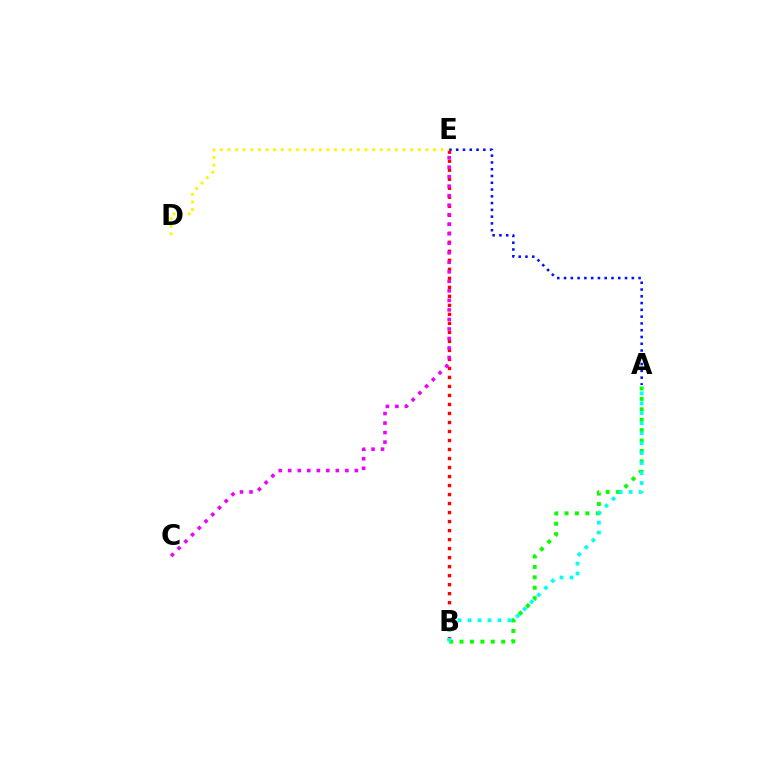{('B', 'E'): [{'color': '#ff0000', 'line_style': 'dotted', 'thickness': 2.45}], ('A', 'B'): [{'color': '#08ff00', 'line_style': 'dotted', 'thickness': 2.83}, {'color': '#00fff6', 'line_style': 'dotted', 'thickness': 2.71}], ('C', 'E'): [{'color': '#ee00ff', 'line_style': 'dotted', 'thickness': 2.59}], ('A', 'E'): [{'color': '#0010ff', 'line_style': 'dotted', 'thickness': 1.84}], ('D', 'E'): [{'color': '#fcf500', 'line_style': 'dotted', 'thickness': 2.07}]}